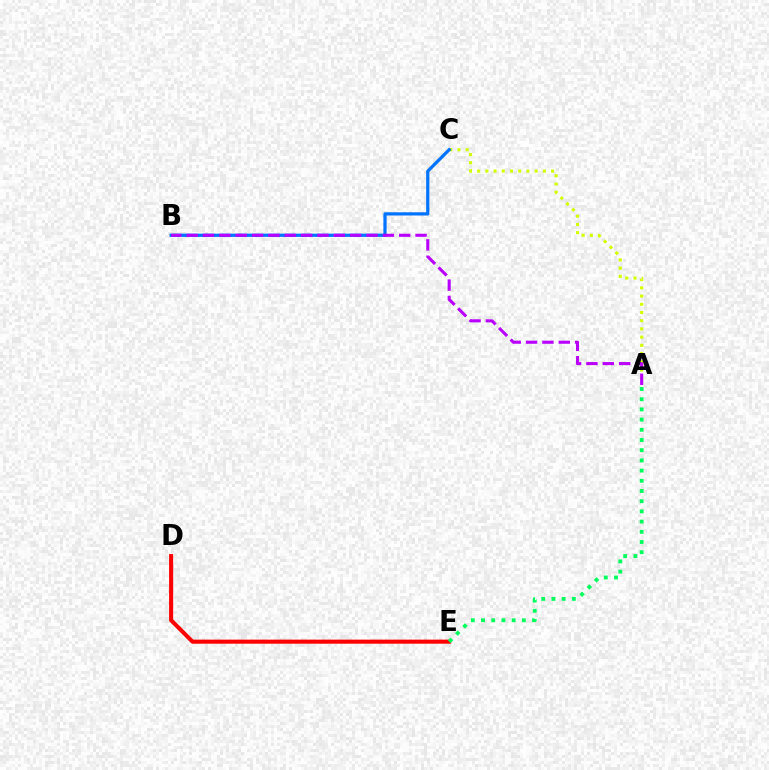{('A', 'C'): [{'color': '#d1ff00', 'line_style': 'dotted', 'thickness': 2.23}], ('B', 'C'): [{'color': '#0074ff', 'line_style': 'solid', 'thickness': 2.32}], ('A', 'B'): [{'color': '#b900ff', 'line_style': 'dashed', 'thickness': 2.22}], ('D', 'E'): [{'color': '#ff0000', 'line_style': 'solid', 'thickness': 2.93}], ('A', 'E'): [{'color': '#00ff5c', 'line_style': 'dotted', 'thickness': 2.77}]}